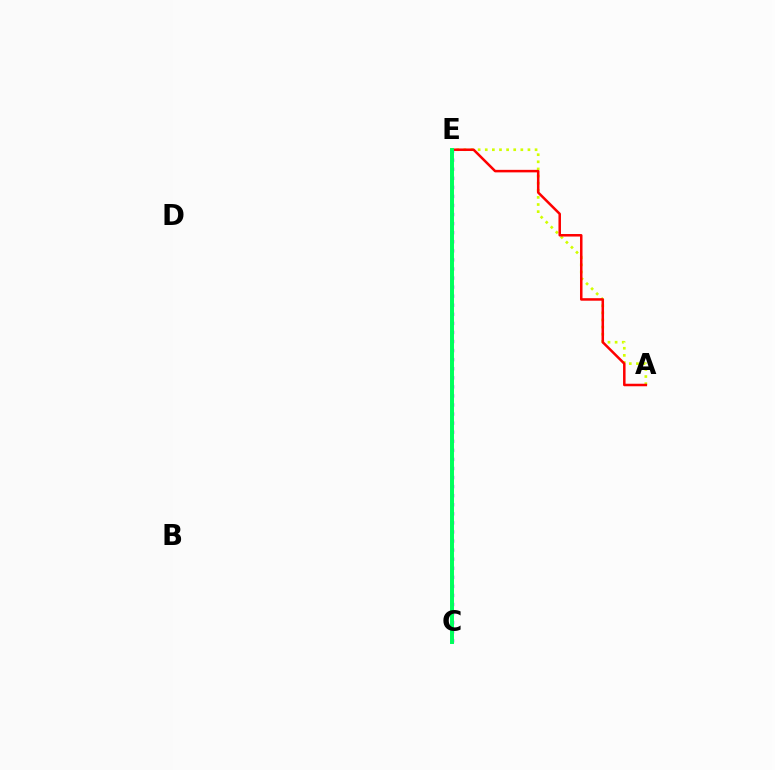{('A', 'E'): [{'color': '#d1ff00', 'line_style': 'dotted', 'thickness': 1.93}, {'color': '#ff0000', 'line_style': 'solid', 'thickness': 1.81}], ('C', 'E'): [{'color': '#0074ff', 'line_style': 'dashed', 'thickness': 1.73}, {'color': '#b900ff', 'line_style': 'dotted', 'thickness': 2.46}, {'color': '#00ff5c', 'line_style': 'solid', 'thickness': 2.86}]}